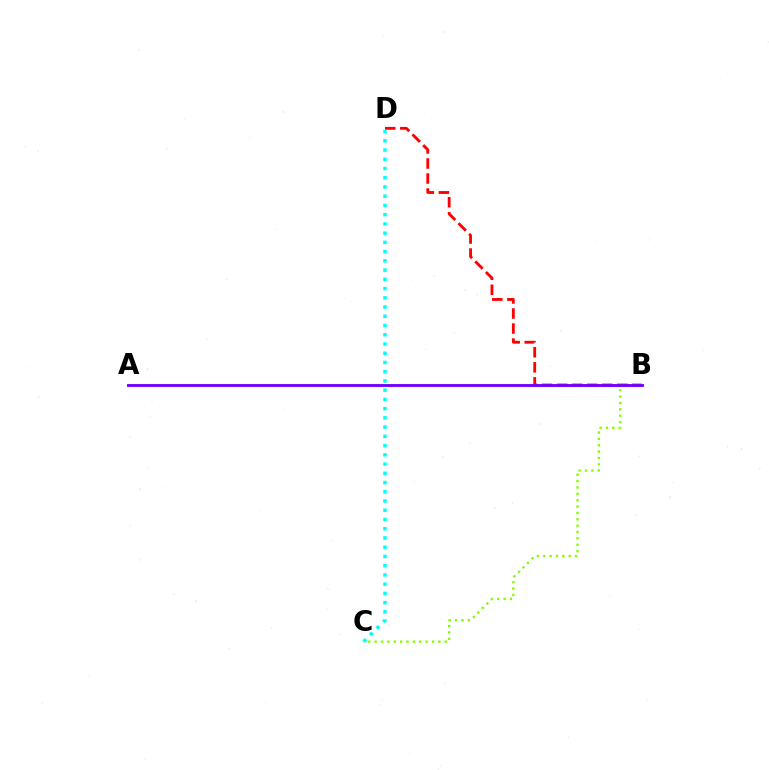{('B', 'D'): [{'color': '#ff0000', 'line_style': 'dashed', 'thickness': 2.04}], ('C', 'D'): [{'color': '#00fff6', 'line_style': 'dotted', 'thickness': 2.51}], ('B', 'C'): [{'color': '#84ff00', 'line_style': 'dotted', 'thickness': 1.73}], ('A', 'B'): [{'color': '#7200ff', 'line_style': 'solid', 'thickness': 2.07}]}